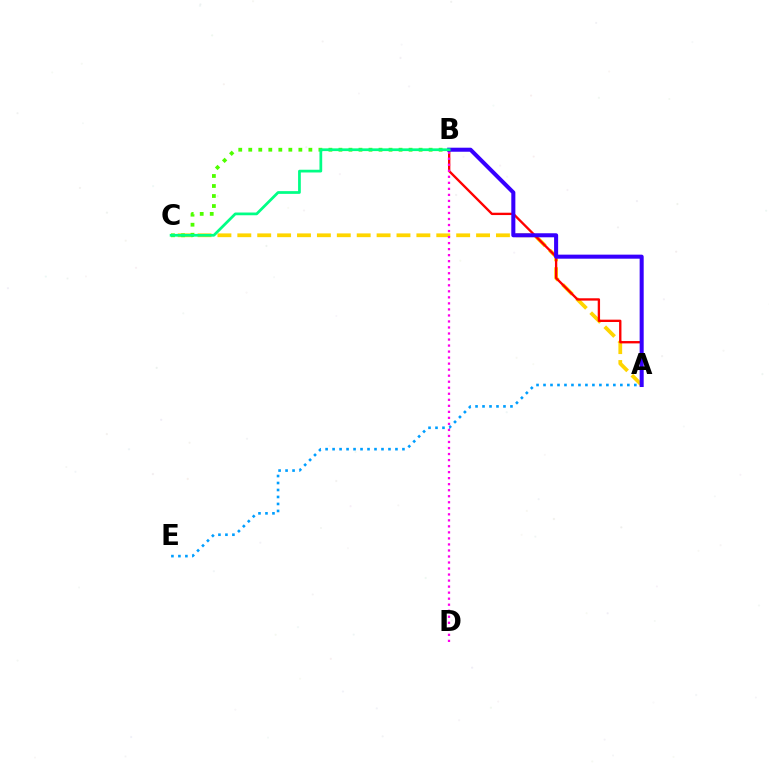{('A', 'C'): [{'color': '#ffd500', 'line_style': 'dashed', 'thickness': 2.7}], ('A', 'B'): [{'color': '#ff0000', 'line_style': 'solid', 'thickness': 1.69}, {'color': '#3700ff', 'line_style': 'solid', 'thickness': 2.91}], ('B', 'C'): [{'color': '#4fff00', 'line_style': 'dotted', 'thickness': 2.72}, {'color': '#00ff86', 'line_style': 'solid', 'thickness': 1.97}], ('A', 'E'): [{'color': '#009eff', 'line_style': 'dotted', 'thickness': 1.9}], ('B', 'D'): [{'color': '#ff00ed', 'line_style': 'dotted', 'thickness': 1.64}]}